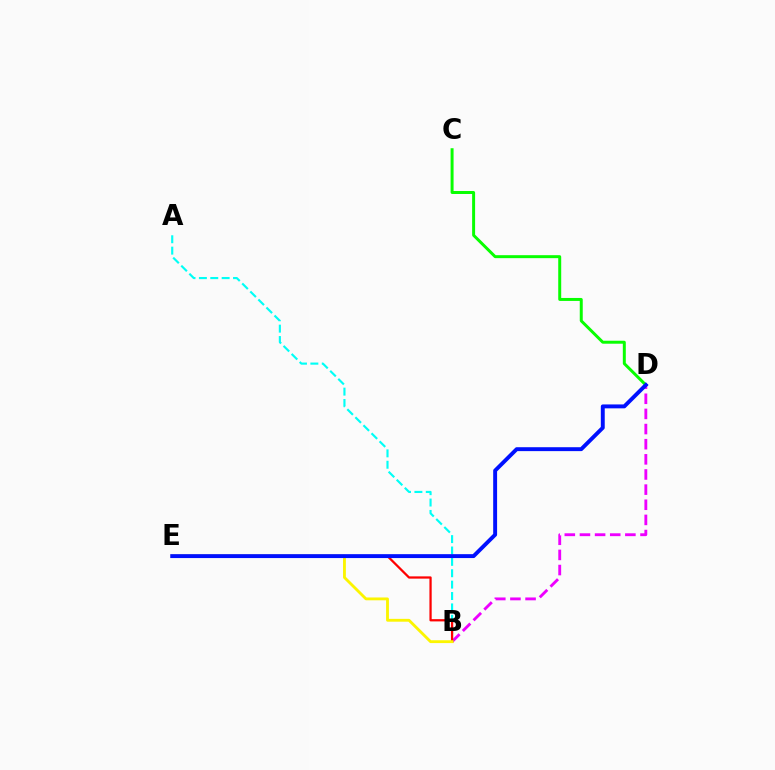{('B', 'D'): [{'color': '#ee00ff', 'line_style': 'dashed', 'thickness': 2.06}], ('A', 'B'): [{'color': '#00fff6', 'line_style': 'dashed', 'thickness': 1.55}], ('B', 'E'): [{'color': '#ff0000', 'line_style': 'solid', 'thickness': 1.62}, {'color': '#fcf500', 'line_style': 'solid', 'thickness': 2.04}], ('C', 'D'): [{'color': '#08ff00', 'line_style': 'solid', 'thickness': 2.14}], ('D', 'E'): [{'color': '#0010ff', 'line_style': 'solid', 'thickness': 2.82}]}